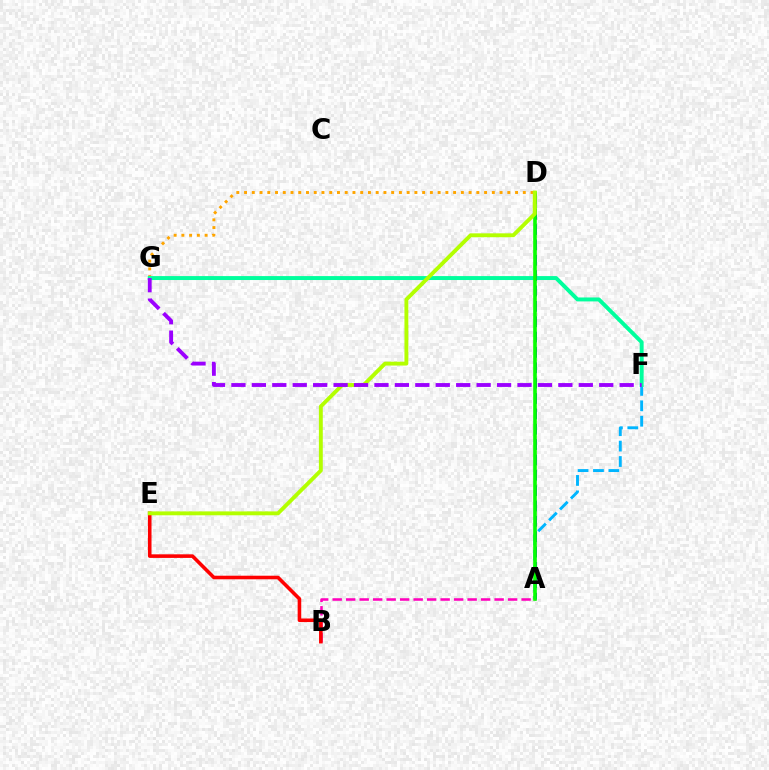{('A', 'B'): [{'color': '#ff00bd', 'line_style': 'dashed', 'thickness': 1.83}], ('A', 'F'): [{'color': '#00b5ff', 'line_style': 'dashed', 'thickness': 2.1}], ('D', 'G'): [{'color': '#ffa500', 'line_style': 'dotted', 'thickness': 2.1}], ('F', 'G'): [{'color': '#00ff9d', 'line_style': 'solid', 'thickness': 2.84}, {'color': '#9b00ff', 'line_style': 'dashed', 'thickness': 2.78}], ('A', 'D'): [{'color': '#0010ff', 'line_style': 'dashed', 'thickness': 2.09}, {'color': '#08ff00', 'line_style': 'solid', 'thickness': 2.61}], ('B', 'E'): [{'color': '#ff0000', 'line_style': 'solid', 'thickness': 2.58}], ('D', 'E'): [{'color': '#b3ff00', 'line_style': 'solid', 'thickness': 2.8}]}